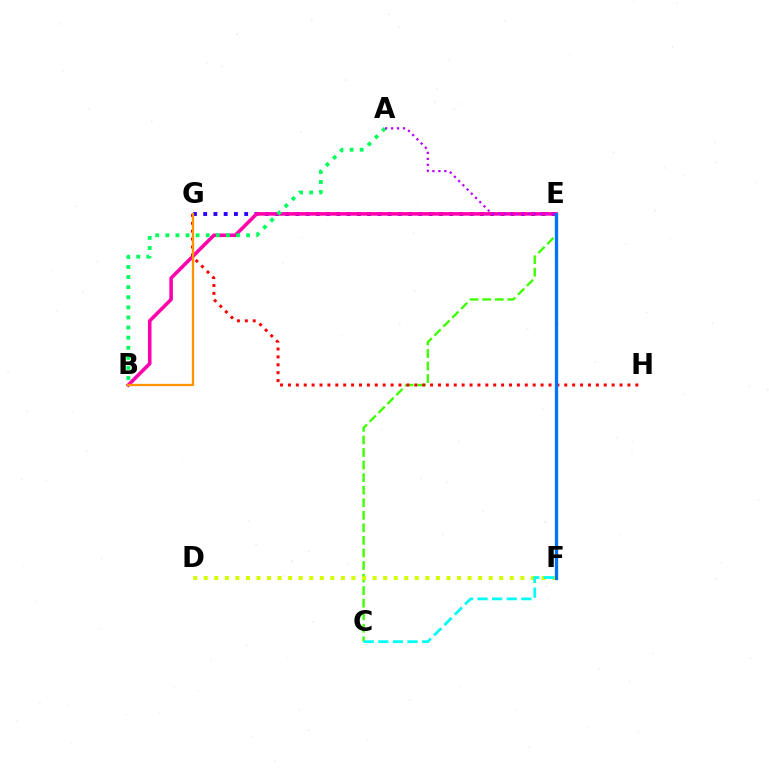{('C', 'E'): [{'color': '#3dff00', 'line_style': 'dashed', 'thickness': 1.71}], ('D', 'F'): [{'color': '#d1ff00', 'line_style': 'dotted', 'thickness': 2.87}], ('E', 'G'): [{'color': '#2500ff', 'line_style': 'dotted', 'thickness': 2.78}], ('B', 'E'): [{'color': '#ff00ac', 'line_style': 'solid', 'thickness': 2.57}], ('A', 'B'): [{'color': '#00ff5c', 'line_style': 'dotted', 'thickness': 2.74}], ('G', 'H'): [{'color': '#ff0000', 'line_style': 'dotted', 'thickness': 2.15}], ('C', 'F'): [{'color': '#00fff6', 'line_style': 'dashed', 'thickness': 1.99}], ('E', 'F'): [{'color': '#0074ff', 'line_style': 'solid', 'thickness': 2.39}], ('B', 'G'): [{'color': '#ff9400', 'line_style': 'solid', 'thickness': 1.65}], ('A', 'E'): [{'color': '#b900ff', 'line_style': 'dotted', 'thickness': 1.62}]}